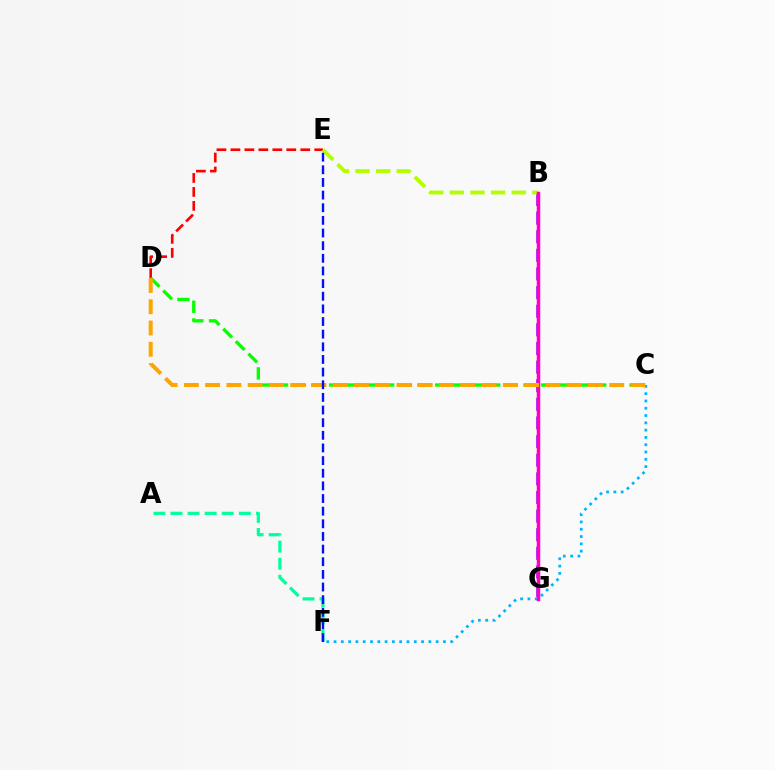{('D', 'E'): [{'color': '#ff0000', 'line_style': 'dashed', 'thickness': 1.9}], ('C', 'D'): [{'color': '#08ff00', 'line_style': 'dashed', 'thickness': 2.4}, {'color': '#ffa500', 'line_style': 'dashed', 'thickness': 2.89}], ('B', 'G'): [{'color': '#9b00ff', 'line_style': 'dashed', 'thickness': 2.53}, {'color': '#ff00bd', 'line_style': 'solid', 'thickness': 2.52}], ('B', 'E'): [{'color': '#b3ff00', 'line_style': 'dashed', 'thickness': 2.8}], ('C', 'F'): [{'color': '#00b5ff', 'line_style': 'dotted', 'thickness': 1.98}], ('A', 'F'): [{'color': '#00ff9d', 'line_style': 'dashed', 'thickness': 2.32}], ('E', 'F'): [{'color': '#0010ff', 'line_style': 'dashed', 'thickness': 1.72}]}